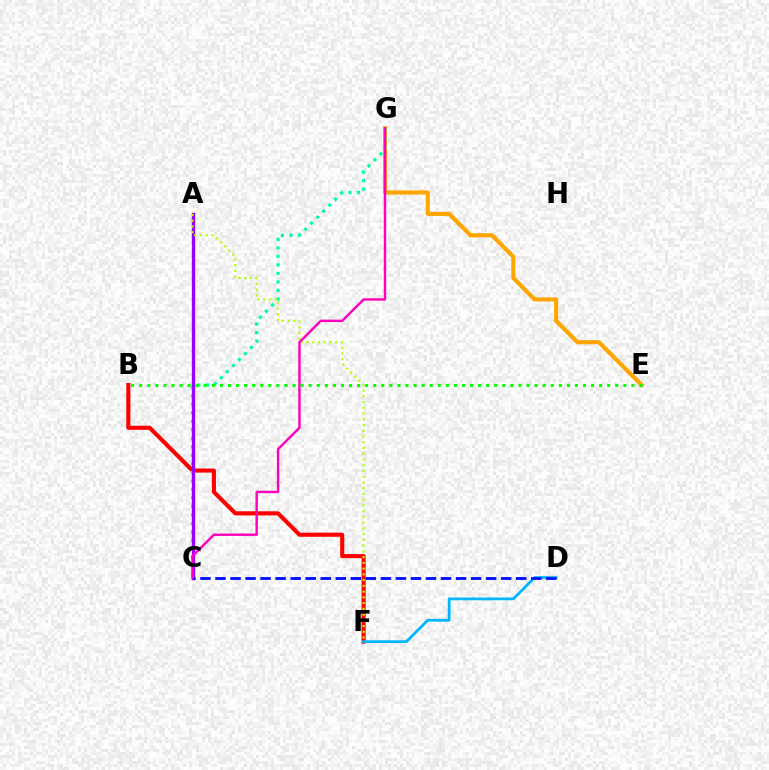{('B', 'F'): [{'color': '#ff0000', 'line_style': 'solid', 'thickness': 2.95}], ('E', 'G'): [{'color': '#ffa500', 'line_style': 'solid', 'thickness': 2.96}], ('C', 'G'): [{'color': '#00ff9d', 'line_style': 'dotted', 'thickness': 2.31}, {'color': '#ff00bd', 'line_style': 'solid', 'thickness': 1.74}], ('A', 'C'): [{'color': '#9b00ff', 'line_style': 'solid', 'thickness': 2.4}], ('A', 'F'): [{'color': '#b3ff00', 'line_style': 'dotted', 'thickness': 1.56}], ('D', 'F'): [{'color': '#00b5ff', 'line_style': 'solid', 'thickness': 1.98}], ('C', 'D'): [{'color': '#0010ff', 'line_style': 'dashed', 'thickness': 2.04}], ('B', 'E'): [{'color': '#08ff00', 'line_style': 'dotted', 'thickness': 2.19}]}